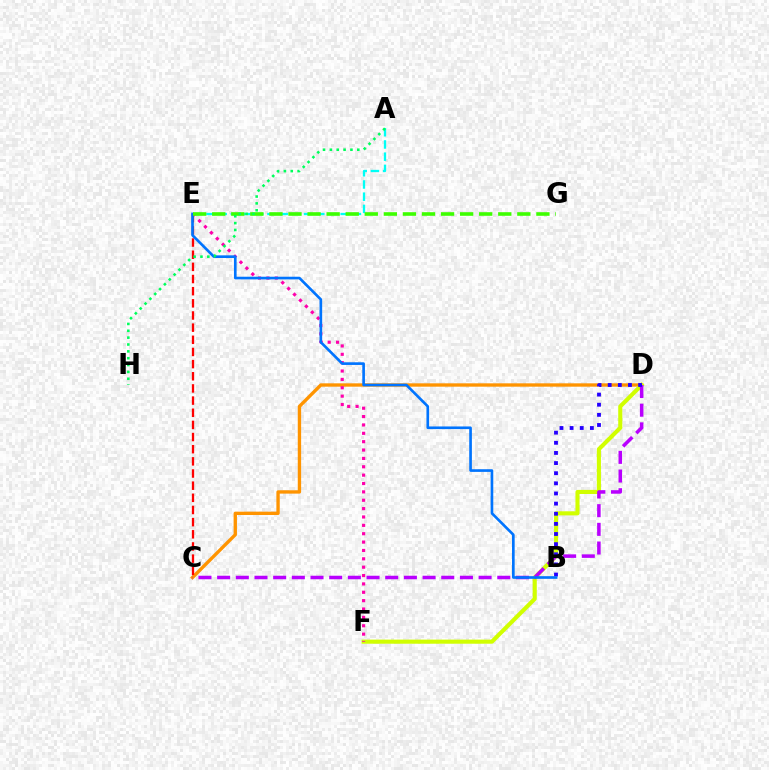{('C', 'D'): [{'color': '#ff9400', 'line_style': 'solid', 'thickness': 2.41}, {'color': '#b900ff', 'line_style': 'dashed', 'thickness': 2.54}], ('A', 'E'): [{'color': '#00fff6', 'line_style': 'dashed', 'thickness': 1.66}], ('D', 'F'): [{'color': '#d1ff00', 'line_style': 'solid', 'thickness': 2.95}], ('B', 'D'): [{'color': '#2500ff', 'line_style': 'dotted', 'thickness': 2.75}], ('E', 'F'): [{'color': '#ff00ac', 'line_style': 'dotted', 'thickness': 2.27}], ('C', 'E'): [{'color': '#ff0000', 'line_style': 'dashed', 'thickness': 1.65}], ('B', 'E'): [{'color': '#0074ff', 'line_style': 'solid', 'thickness': 1.91}], ('E', 'G'): [{'color': '#3dff00', 'line_style': 'dashed', 'thickness': 2.59}], ('A', 'H'): [{'color': '#00ff5c', 'line_style': 'dotted', 'thickness': 1.86}]}